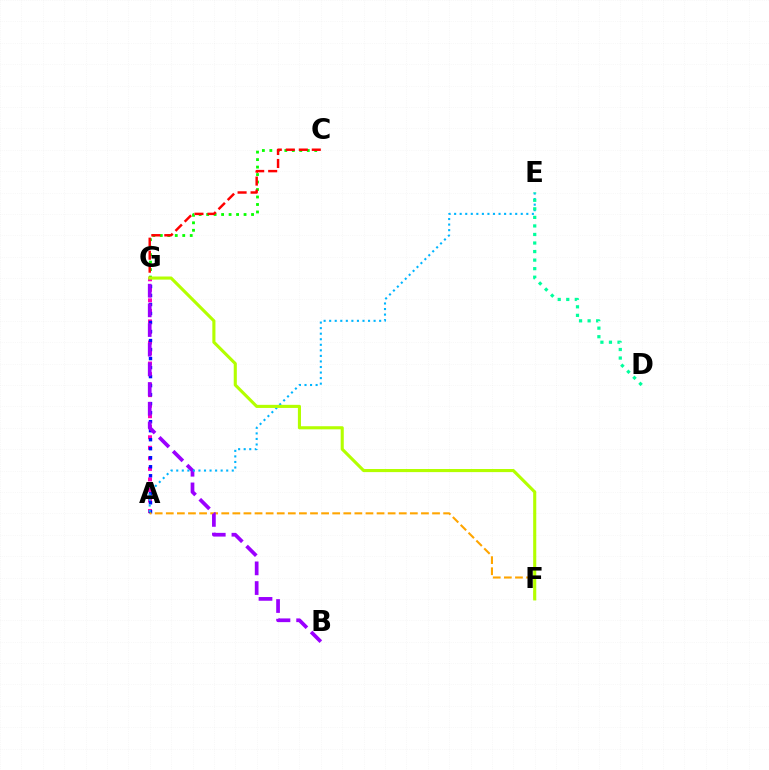{('A', 'G'): [{'color': '#ff00bd', 'line_style': 'dotted', 'thickness': 2.86}, {'color': '#0010ff', 'line_style': 'dotted', 'thickness': 2.45}], ('A', 'F'): [{'color': '#ffa500', 'line_style': 'dashed', 'thickness': 1.51}], ('B', 'G'): [{'color': '#9b00ff', 'line_style': 'dashed', 'thickness': 2.67}], ('C', 'G'): [{'color': '#08ff00', 'line_style': 'dotted', 'thickness': 2.03}, {'color': '#ff0000', 'line_style': 'dashed', 'thickness': 1.77}], ('A', 'E'): [{'color': '#00b5ff', 'line_style': 'dotted', 'thickness': 1.51}], ('D', 'E'): [{'color': '#00ff9d', 'line_style': 'dotted', 'thickness': 2.32}], ('F', 'G'): [{'color': '#b3ff00', 'line_style': 'solid', 'thickness': 2.24}]}